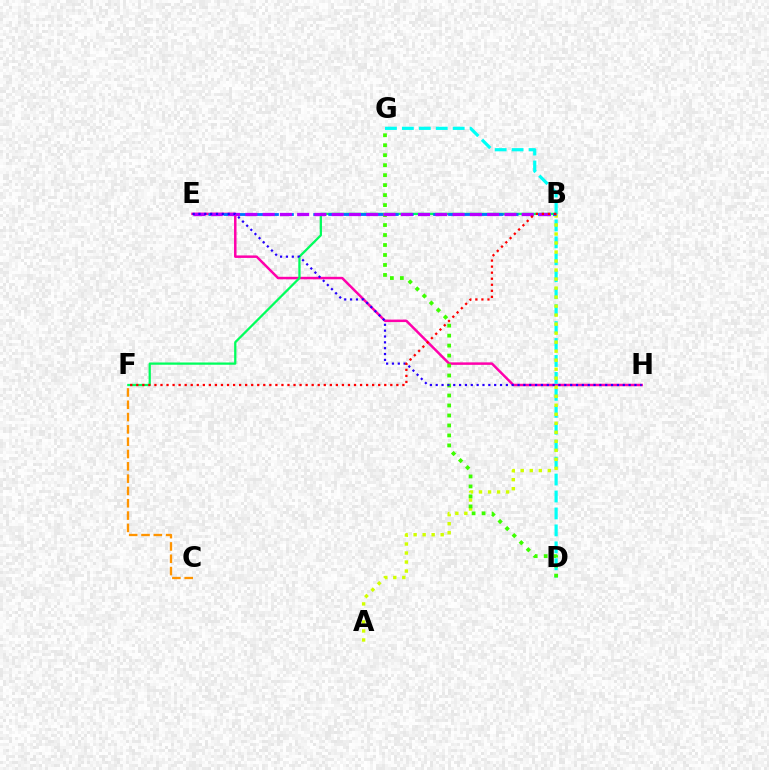{('E', 'H'): [{'color': '#ff00ac', 'line_style': 'solid', 'thickness': 1.79}, {'color': '#2500ff', 'line_style': 'dotted', 'thickness': 1.59}], ('D', 'G'): [{'color': '#00fff6', 'line_style': 'dashed', 'thickness': 2.3}, {'color': '#3dff00', 'line_style': 'dotted', 'thickness': 2.71}], ('C', 'F'): [{'color': '#ff9400', 'line_style': 'dashed', 'thickness': 1.67}], ('B', 'F'): [{'color': '#00ff5c', 'line_style': 'solid', 'thickness': 1.63}, {'color': '#ff0000', 'line_style': 'dotted', 'thickness': 1.64}], ('A', 'B'): [{'color': '#d1ff00', 'line_style': 'dotted', 'thickness': 2.45}], ('B', 'E'): [{'color': '#0074ff', 'line_style': 'dashed', 'thickness': 2.03}, {'color': '#b900ff', 'line_style': 'dashed', 'thickness': 2.35}]}